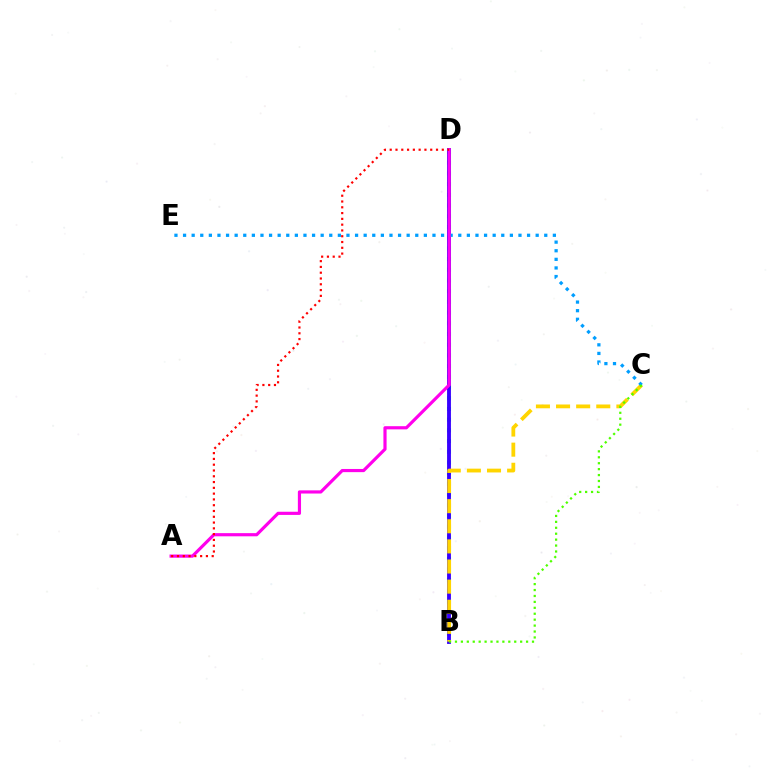{('B', 'D'): [{'color': '#00ff86', 'line_style': 'dotted', 'thickness': 2.91}, {'color': '#3700ff', 'line_style': 'solid', 'thickness': 2.78}], ('B', 'C'): [{'color': '#ffd500', 'line_style': 'dashed', 'thickness': 2.73}, {'color': '#4fff00', 'line_style': 'dotted', 'thickness': 1.61}], ('C', 'E'): [{'color': '#009eff', 'line_style': 'dotted', 'thickness': 2.34}], ('A', 'D'): [{'color': '#ff00ed', 'line_style': 'solid', 'thickness': 2.28}, {'color': '#ff0000', 'line_style': 'dotted', 'thickness': 1.57}]}